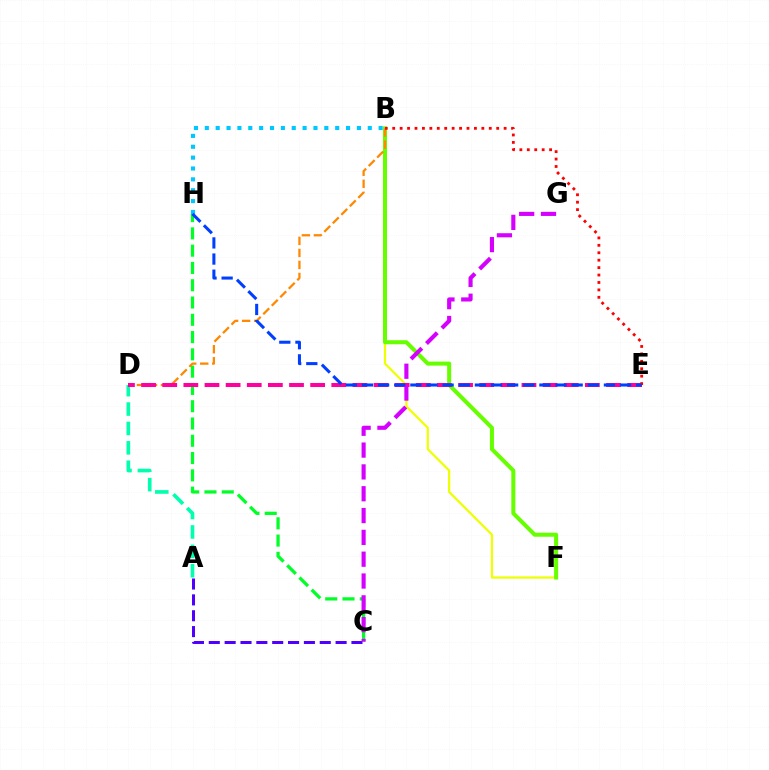{('B', 'F'): [{'color': '#eeff00', 'line_style': 'solid', 'thickness': 1.59}, {'color': '#66ff00', 'line_style': 'solid', 'thickness': 2.9}], ('A', 'D'): [{'color': '#00ffaf', 'line_style': 'dashed', 'thickness': 2.63}], ('C', 'H'): [{'color': '#00ff27', 'line_style': 'dashed', 'thickness': 2.35}], ('B', 'D'): [{'color': '#ff8800', 'line_style': 'dashed', 'thickness': 1.63}], ('D', 'E'): [{'color': '#ff00a0', 'line_style': 'dashed', 'thickness': 2.87}], ('A', 'C'): [{'color': '#4f00ff', 'line_style': 'dashed', 'thickness': 2.15}], ('B', 'E'): [{'color': '#ff0000', 'line_style': 'dotted', 'thickness': 2.02}], ('B', 'H'): [{'color': '#00c7ff', 'line_style': 'dotted', 'thickness': 2.95}], ('C', 'G'): [{'color': '#d600ff', 'line_style': 'dashed', 'thickness': 2.96}], ('E', 'H'): [{'color': '#003fff', 'line_style': 'dashed', 'thickness': 2.19}]}